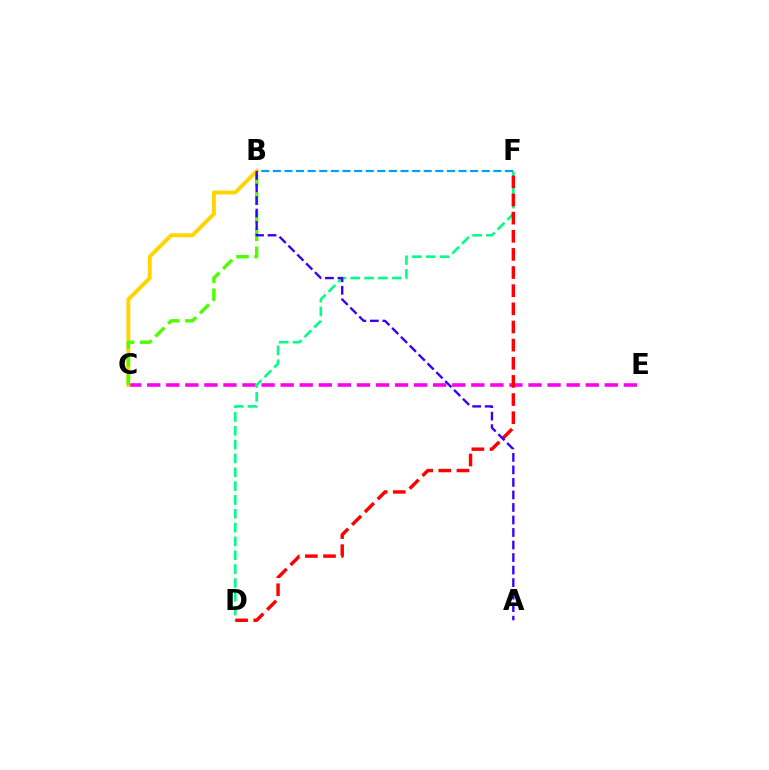{('C', 'E'): [{'color': '#ff00ed', 'line_style': 'dashed', 'thickness': 2.59}], ('B', 'C'): [{'color': '#ffd500', 'line_style': 'solid', 'thickness': 2.81}, {'color': '#4fff00', 'line_style': 'dashed', 'thickness': 2.45}], ('D', 'F'): [{'color': '#00ff86', 'line_style': 'dashed', 'thickness': 1.88}, {'color': '#ff0000', 'line_style': 'dashed', 'thickness': 2.46}], ('B', 'F'): [{'color': '#009eff', 'line_style': 'dashed', 'thickness': 1.58}], ('A', 'B'): [{'color': '#3700ff', 'line_style': 'dashed', 'thickness': 1.7}]}